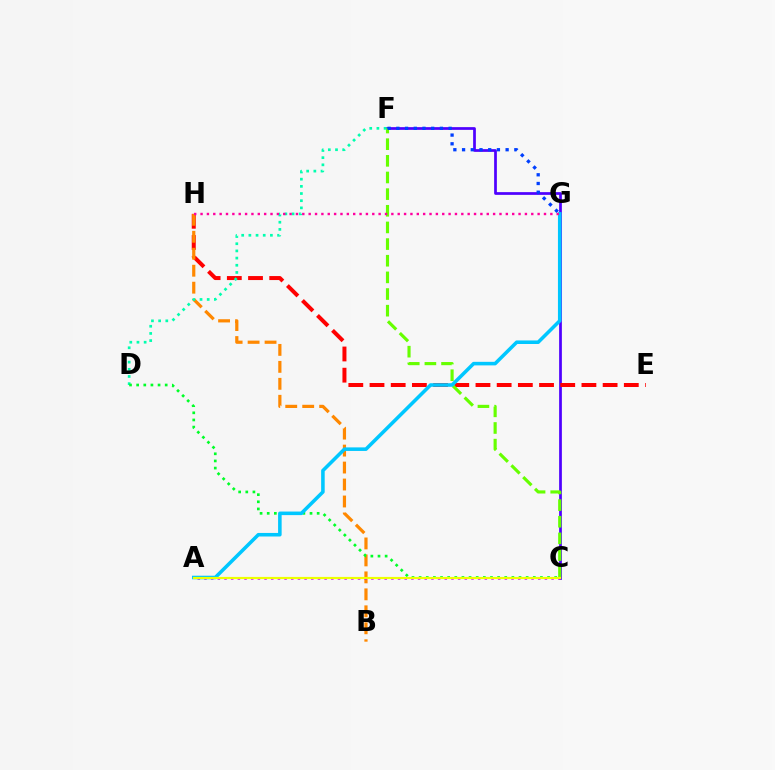{('C', 'F'): [{'color': '#4f00ff', 'line_style': 'solid', 'thickness': 1.96}, {'color': '#66ff00', 'line_style': 'dashed', 'thickness': 2.26}], ('E', 'H'): [{'color': '#ff0000', 'line_style': 'dashed', 'thickness': 2.88}], ('B', 'H'): [{'color': '#ff8800', 'line_style': 'dashed', 'thickness': 2.31}], ('A', 'C'): [{'color': '#d600ff', 'line_style': 'dotted', 'thickness': 1.81}, {'color': '#eeff00', 'line_style': 'solid', 'thickness': 1.57}], ('D', 'F'): [{'color': '#00ffaf', 'line_style': 'dotted', 'thickness': 1.95}], ('C', 'D'): [{'color': '#00ff27', 'line_style': 'dotted', 'thickness': 1.94}], ('F', 'G'): [{'color': '#003fff', 'line_style': 'dotted', 'thickness': 2.37}], ('A', 'G'): [{'color': '#00c7ff', 'line_style': 'solid', 'thickness': 2.56}], ('G', 'H'): [{'color': '#ff00a0', 'line_style': 'dotted', 'thickness': 1.73}]}